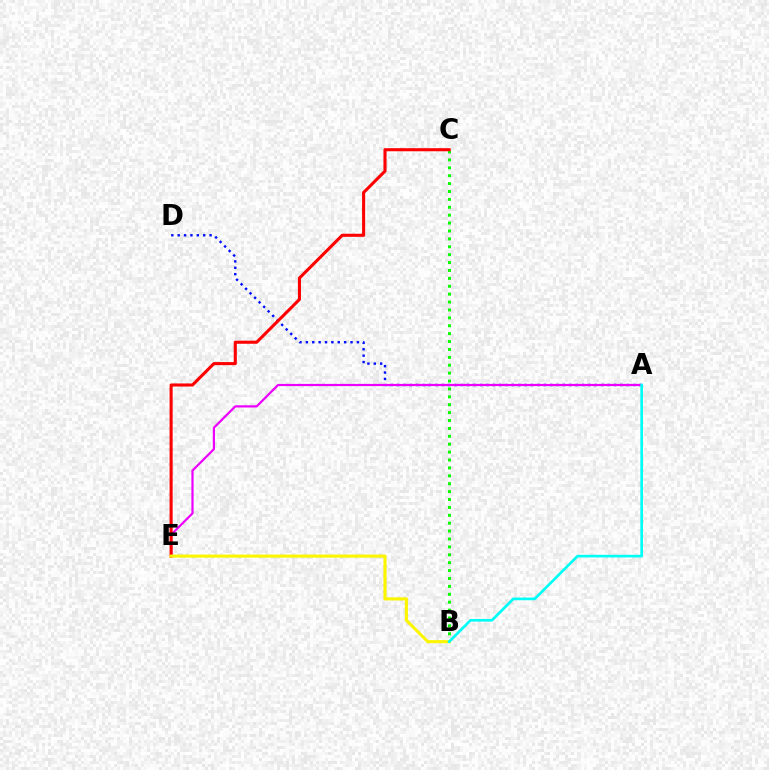{('A', 'D'): [{'color': '#0010ff', 'line_style': 'dotted', 'thickness': 1.73}], ('A', 'E'): [{'color': '#ee00ff', 'line_style': 'solid', 'thickness': 1.59}], ('B', 'C'): [{'color': '#08ff00', 'line_style': 'dotted', 'thickness': 2.15}], ('C', 'E'): [{'color': '#ff0000', 'line_style': 'solid', 'thickness': 2.22}], ('B', 'E'): [{'color': '#fcf500', 'line_style': 'solid', 'thickness': 2.24}], ('A', 'B'): [{'color': '#00fff6', 'line_style': 'solid', 'thickness': 1.93}]}